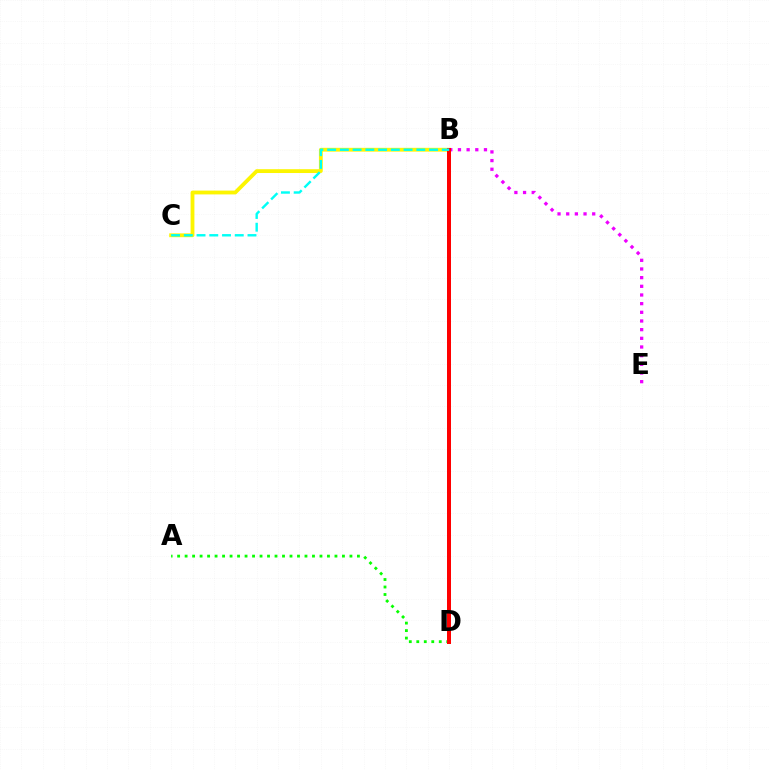{('B', 'D'): [{'color': '#0010ff', 'line_style': 'solid', 'thickness': 1.92}, {'color': '#ff0000', 'line_style': 'solid', 'thickness': 2.88}], ('B', 'C'): [{'color': '#fcf500', 'line_style': 'solid', 'thickness': 2.74}, {'color': '#00fff6', 'line_style': 'dashed', 'thickness': 1.73}], ('B', 'E'): [{'color': '#ee00ff', 'line_style': 'dotted', 'thickness': 2.35}], ('A', 'D'): [{'color': '#08ff00', 'line_style': 'dotted', 'thickness': 2.04}]}